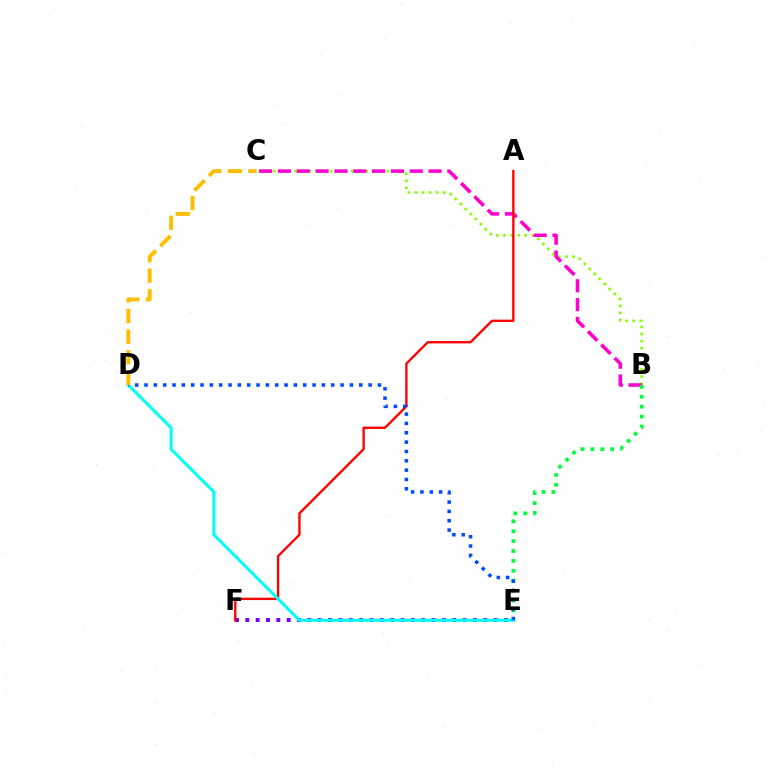{('E', 'F'): [{'color': '#7200ff', 'line_style': 'dotted', 'thickness': 2.81}], ('B', 'C'): [{'color': '#84ff00', 'line_style': 'dotted', 'thickness': 1.92}, {'color': '#ff00cf', 'line_style': 'dashed', 'thickness': 2.56}], ('A', 'F'): [{'color': '#ff0000', 'line_style': 'solid', 'thickness': 1.7}], ('B', 'E'): [{'color': '#00ff39', 'line_style': 'dotted', 'thickness': 2.69}], ('D', 'E'): [{'color': '#00fff6', 'line_style': 'solid', 'thickness': 2.19}, {'color': '#004bff', 'line_style': 'dotted', 'thickness': 2.54}], ('C', 'D'): [{'color': '#ffbd00', 'line_style': 'dashed', 'thickness': 2.8}]}